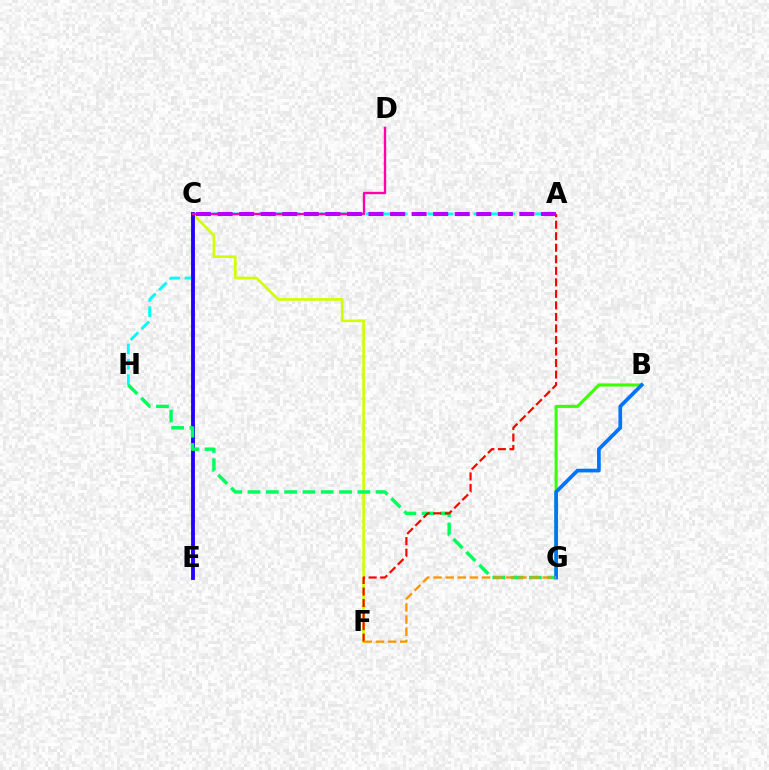{('B', 'G'): [{'color': '#3dff00', 'line_style': 'solid', 'thickness': 2.23}, {'color': '#0074ff', 'line_style': 'solid', 'thickness': 2.67}], ('C', 'F'): [{'color': '#d1ff00', 'line_style': 'solid', 'thickness': 1.91}], ('A', 'H'): [{'color': '#00fff6', 'line_style': 'dashed', 'thickness': 2.09}], ('C', 'E'): [{'color': '#2500ff', 'line_style': 'solid', 'thickness': 2.77}], ('C', 'D'): [{'color': '#ff00ac', 'line_style': 'solid', 'thickness': 1.71}], ('G', 'H'): [{'color': '#00ff5c', 'line_style': 'dashed', 'thickness': 2.49}], ('A', 'F'): [{'color': '#ff0000', 'line_style': 'dashed', 'thickness': 1.57}], ('A', 'C'): [{'color': '#b900ff', 'line_style': 'dashed', 'thickness': 2.93}], ('F', 'G'): [{'color': '#ff9400', 'line_style': 'dashed', 'thickness': 1.65}]}